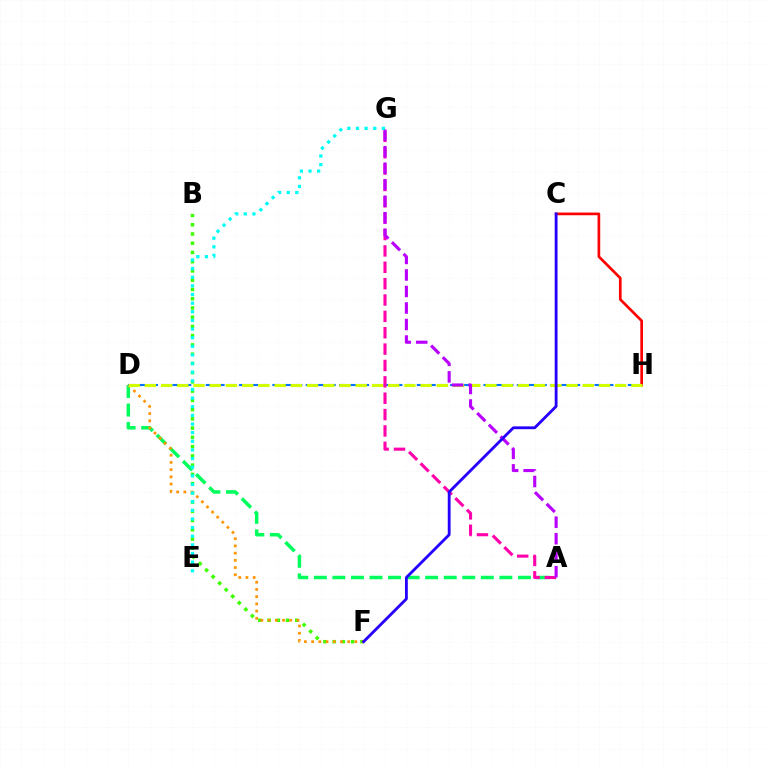{('C', 'H'): [{'color': '#ff0000', 'line_style': 'solid', 'thickness': 1.93}], ('B', 'F'): [{'color': '#3dff00', 'line_style': 'dotted', 'thickness': 2.51}], ('A', 'D'): [{'color': '#00ff5c', 'line_style': 'dashed', 'thickness': 2.52}], ('D', 'F'): [{'color': '#ff9400', 'line_style': 'dotted', 'thickness': 1.96}], ('D', 'H'): [{'color': '#0074ff', 'line_style': 'dashed', 'thickness': 1.51}, {'color': '#d1ff00', 'line_style': 'dashed', 'thickness': 2.2}], ('A', 'G'): [{'color': '#ff00ac', 'line_style': 'dashed', 'thickness': 2.22}, {'color': '#b900ff', 'line_style': 'dashed', 'thickness': 2.24}], ('E', 'G'): [{'color': '#00fff6', 'line_style': 'dotted', 'thickness': 2.35}], ('C', 'F'): [{'color': '#2500ff', 'line_style': 'solid', 'thickness': 2.04}]}